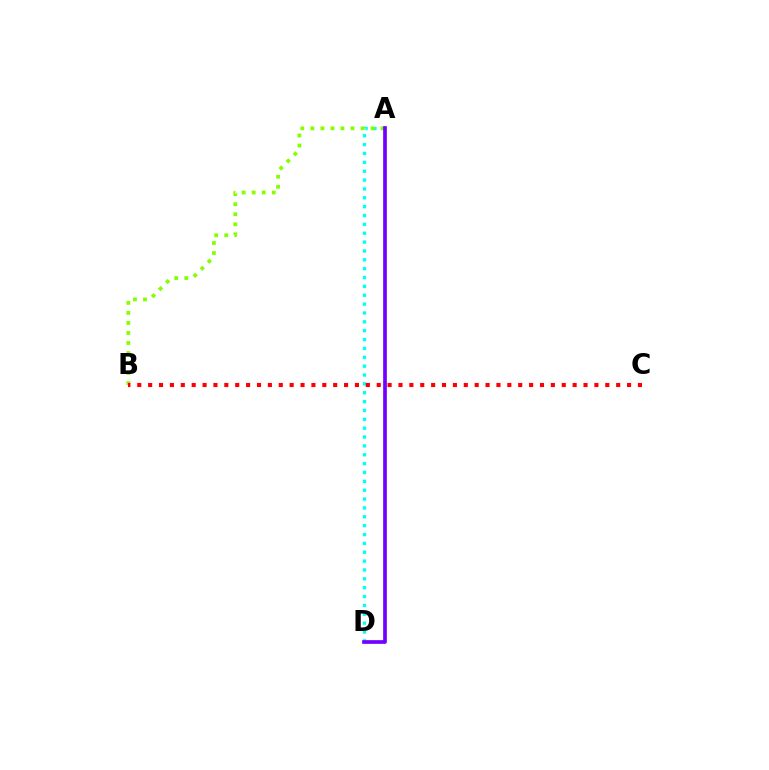{('A', 'D'): [{'color': '#00fff6', 'line_style': 'dotted', 'thickness': 2.41}, {'color': '#7200ff', 'line_style': 'solid', 'thickness': 2.66}], ('A', 'B'): [{'color': '#84ff00', 'line_style': 'dotted', 'thickness': 2.73}], ('B', 'C'): [{'color': '#ff0000', 'line_style': 'dotted', 'thickness': 2.96}]}